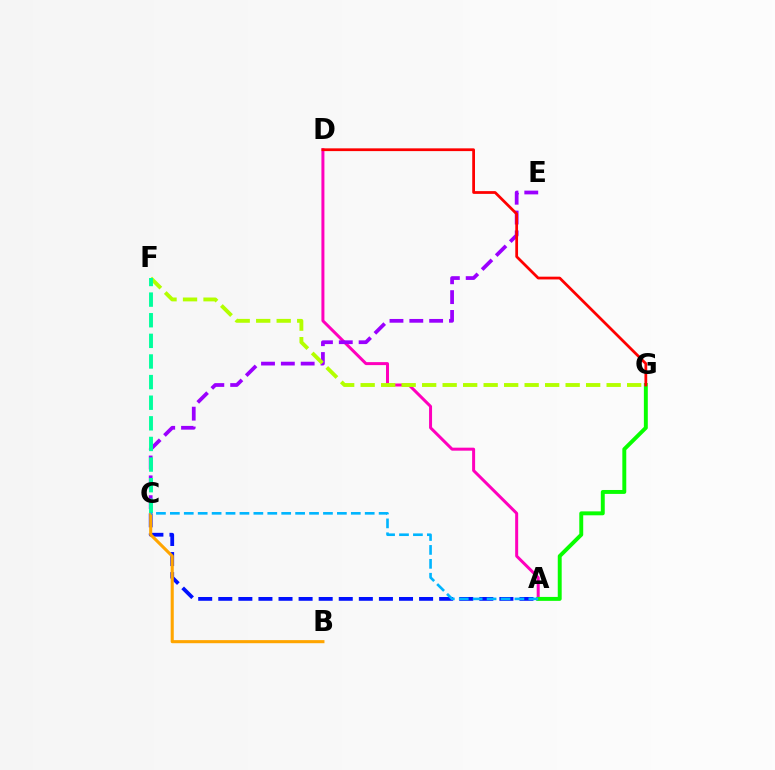{('A', 'D'): [{'color': '#ff00bd', 'line_style': 'solid', 'thickness': 2.15}], ('A', 'C'): [{'color': '#0010ff', 'line_style': 'dashed', 'thickness': 2.73}, {'color': '#00b5ff', 'line_style': 'dashed', 'thickness': 1.89}], ('C', 'E'): [{'color': '#9b00ff', 'line_style': 'dashed', 'thickness': 2.69}], ('A', 'G'): [{'color': '#08ff00', 'line_style': 'solid', 'thickness': 2.83}], ('F', 'G'): [{'color': '#b3ff00', 'line_style': 'dashed', 'thickness': 2.78}], ('D', 'G'): [{'color': '#ff0000', 'line_style': 'solid', 'thickness': 1.99}], ('B', 'C'): [{'color': '#ffa500', 'line_style': 'solid', 'thickness': 2.22}], ('C', 'F'): [{'color': '#00ff9d', 'line_style': 'dashed', 'thickness': 2.8}]}